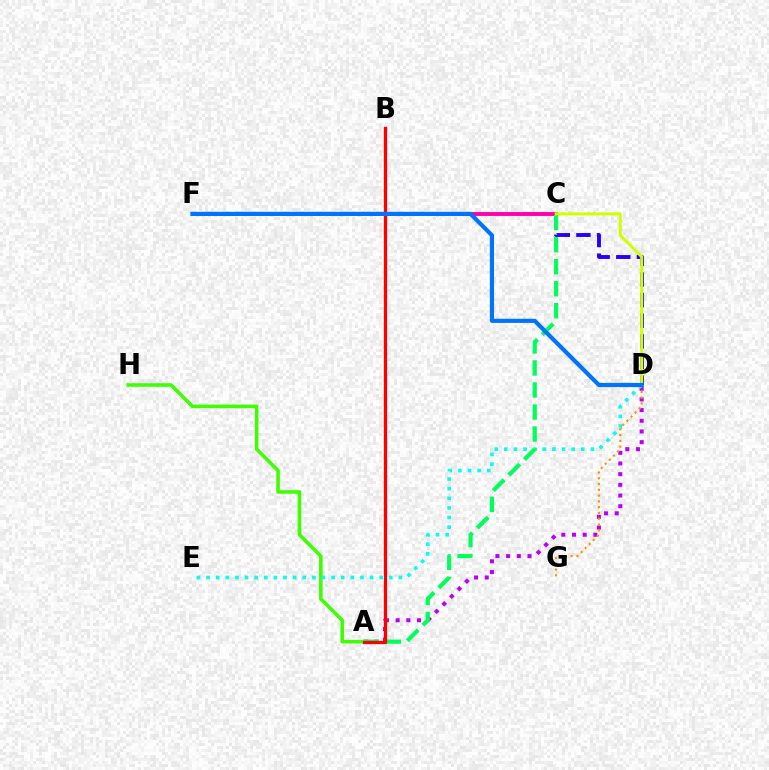{('A', 'D'): [{'color': '#b900ff', 'line_style': 'dotted', 'thickness': 2.9}], ('C', 'F'): [{'color': '#ff00ac', 'line_style': 'solid', 'thickness': 2.8}], ('A', 'H'): [{'color': '#3dff00', 'line_style': 'solid', 'thickness': 2.55}], ('D', 'E'): [{'color': '#00fff6', 'line_style': 'dotted', 'thickness': 2.61}], ('C', 'D'): [{'color': '#2500ff', 'line_style': 'dashed', 'thickness': 2.8}, {'color': '#d1ff00', 'line_style': 'solid', 'thickness': 2.16}], ('A', 'C'): [{'color': '#00ff5c', 'line_style': 'dashed', 'thickness': 2.99}], ('A', 'B'): [{'color': '#ff0000', 'line_style': 'solid', 'thickness': 2.37}], ('D', 'G'): [{'color': '#ff9400', 'line_style': 'dotted', 'thickness': 1.57}], ('D', 'F'): [{'color': '#0074ff', 'line_style': 'solid', 'thickness': 3.0}]}